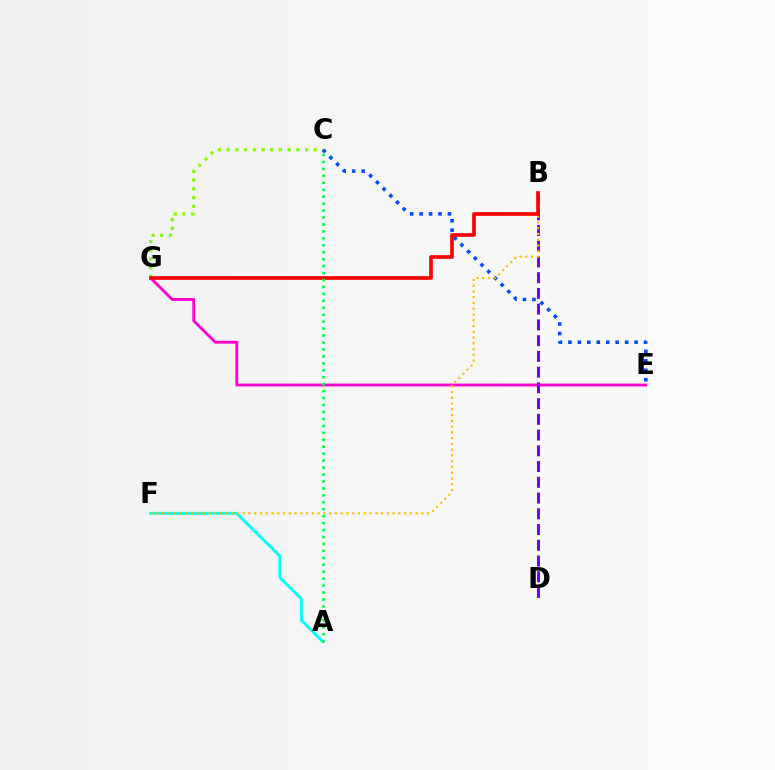{('C', 'G'): [{'color': '#84ff00', 'line_style': 'dotted', 'thickness': 2.37}], ('A', 'F'): [{'color': '#00fff6', 'line_style': 'solid', 'thickness': 2.09}], ('C', 'E'): [{'color': '#004bff', 'line_style': 'dotted', 'thickness': 2.57}], ('E', 'G'): [{'color': '#ff00cf', 'line_style': 'solid', 'thickness': 2.05}], ('B', 'D'): [{'color': '#7200ff', 'line_style': 'dashed', 'thickness': 2.14}], ('B', 'F'): [{'color': '#ffbd00', 'line_style': 'dotted', 'thickness': 1.57}], ('B', 'G'): [{'color': '#ff0000', 'line_style': 'solid', 'thickness': 2.64}], ('A', 'C'): [{'color': '#00ff39', 'line_style': 'dotted', 'thickness': 1.89}]}